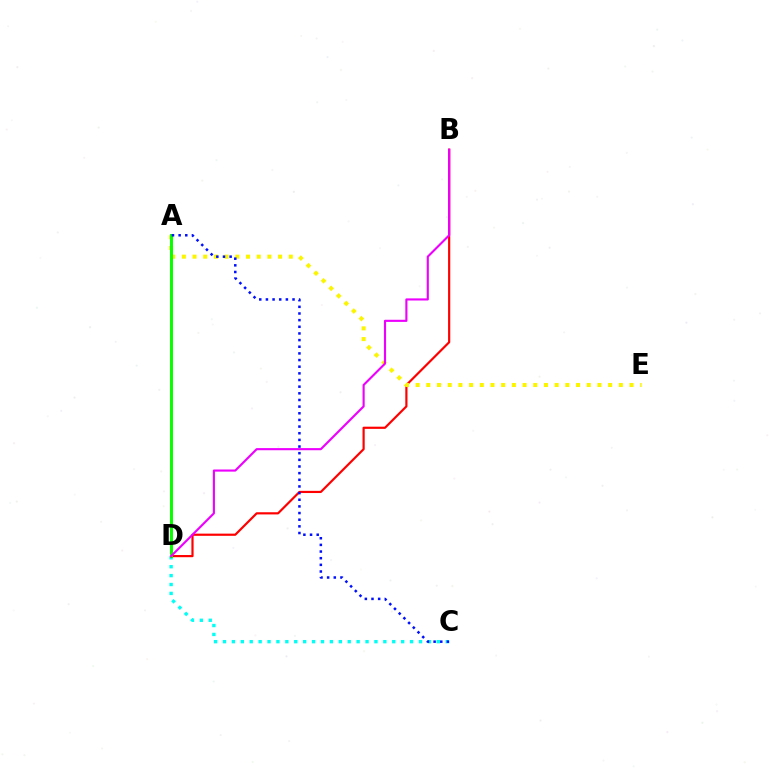{('B', 'D'): [{'color': '#ff0000', 'line_style': 'solid', 'thickness': 1.57}, {'color': '#ee00ff', 'line_style': 'solid', 'thickness': 1.53}], ('C', 'D'): [{'color': '#00fff6', 'line_style': 'dotted', 'thickness': 2.42}], ('A', 'E'): [{'color': '#fcf500', 'line_style': 'dotted', 'thickness': 2.91}], ('A', 'D'): [{'color': '#08ff00', 'line_style': 'solid', 'thickness': 2.17}], ('A', 'C'): [{'color': '#0010ff', 'line_style': 'dotted', 'thickness': 1.81}]}